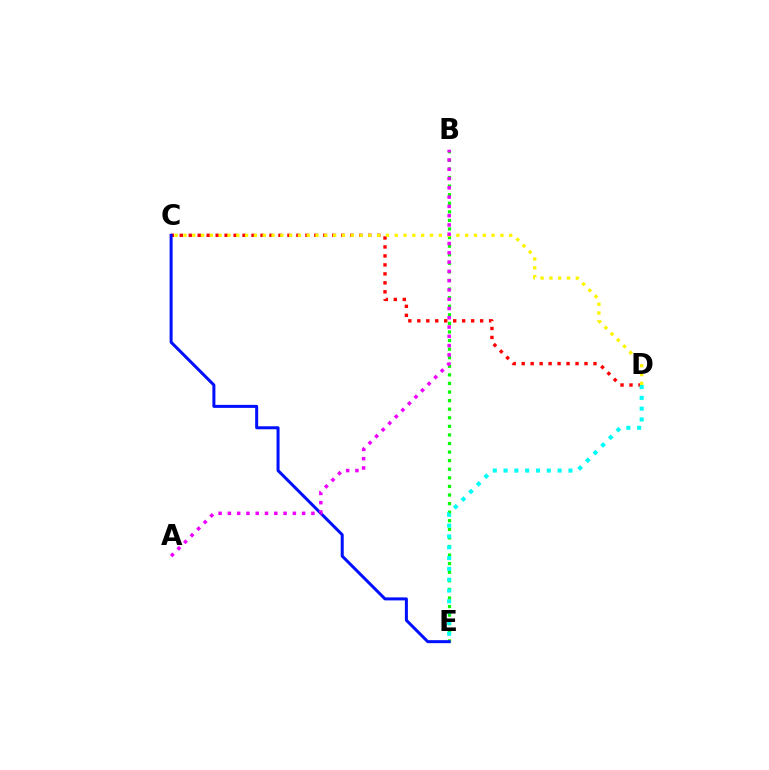{('C', 'D'): [{'color': '#ff0000', 'line_style': 'dotted', 'thickness': 2.44}, {'color': '#fcf500', 'line_style': 'dotted', 'thickness': 2.39}], ('B', 'E'): [{'color': '#08ff00', 'line_style': 'dotted', 'thickness': 2.33}], ('D', 'E'): [{'color': '#00fff6', 'line_style': 'dotted', 'thickness': 2.94}], ('C', 'E'): [{'color': '#0010ff', 'line_style': 'solid', 'thickness': 2.17}], ('A', 'B'): [{'color': '#ee00ff', 'line_style': 'dotted', 'thickness': 2.52}]}